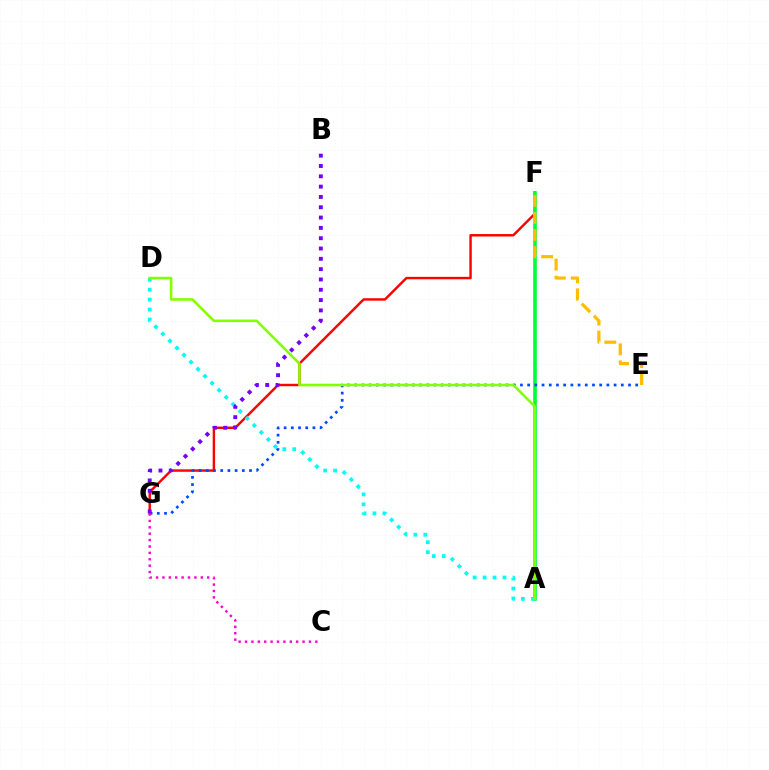{('F', 'G'): [{'color': '#ff0000', 'line_style': 'solid', 'thickness': 1.75}], ('A', 'F'): [{'color': '#00ff39', 'line_style': 'solid', 'thickness': 2.61}], ('A', 'D'): [{'color': '#00fff6', 'line_style': 'dotted', 'thickness': 2.7}, {'color': '#84ff00', 'line_style': 'solid', 'thickness': 1.87}], ('E', 'G'): [{'color': '#004bff', 'line_style': 'dotted', 'thickness': 1.96}], ('B', 'G'): [{'color': '#7200ff', 'line_style': 'dotted', 'thickness': 2.8}], ('C', 'G'): [{'color': '#ff00cf', 'line_style': 'dotted', 'thickness': 1.74}], ('E', 'F'): [{'color': '#ffbd00', 'line_style': 'dashed', 'thickness': 2.31}]}